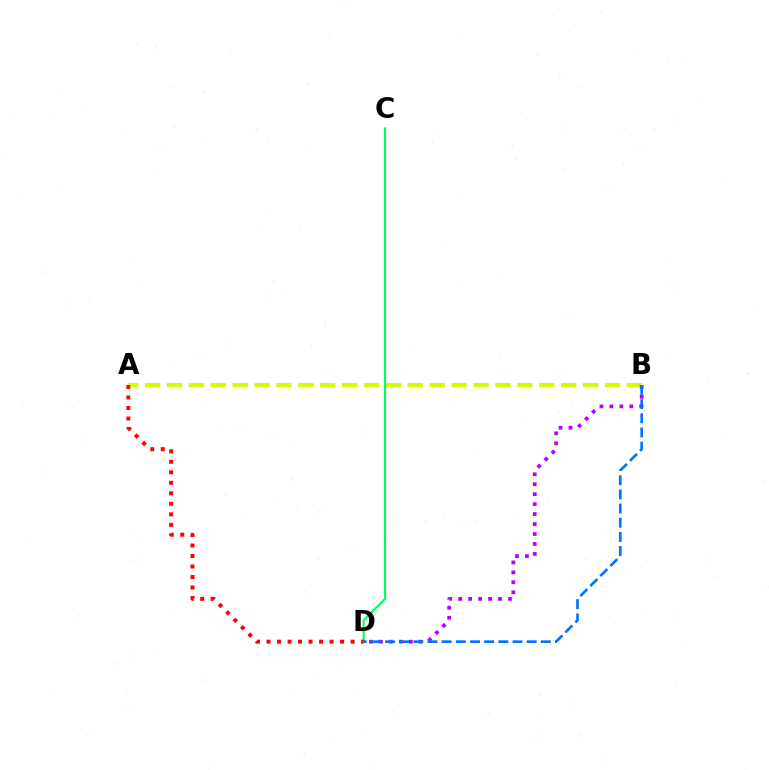{('A', 'B'): [{'color': '#d1ff00', 'line_style': 'dashed', 'thickness': 2.98}], ('C', 'D'): [{'color': '#00ff5c', 'line_style': 'solid', 'thickness': 1.54}], ('B', 'D'): [{'color': '#b900ff', 'line_style': 'dotted', 'thickness': 2.71}, {'color': '#0074ff', 'line_style': 'dashed', 'thickness': 1.92}], ('A', 'D'): [{'color': '#ff0000', 'line_style': 'dotted', 'thickness': 2.86}]}